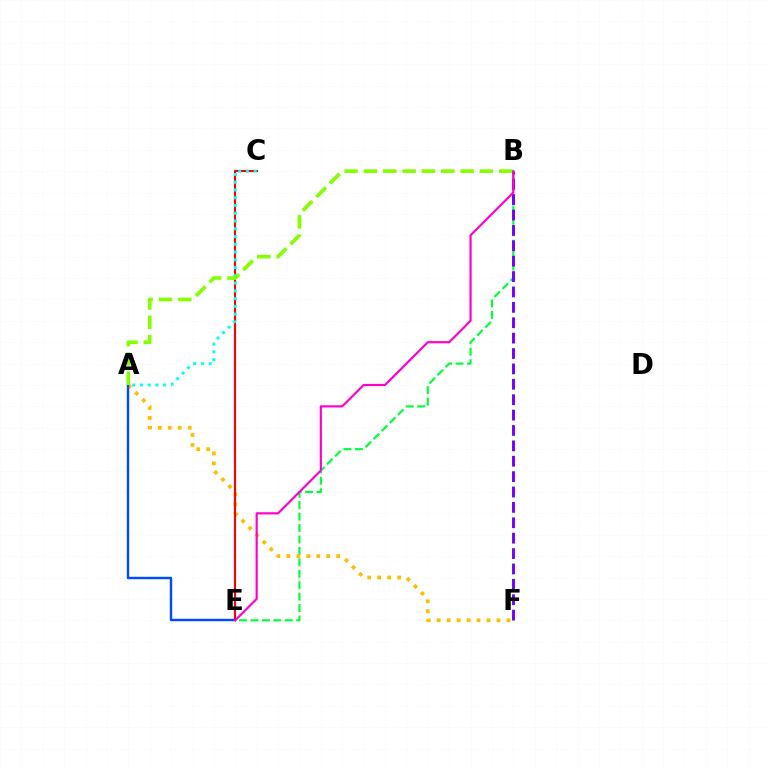{('B', 'E'): [{'color': '#00ff39', 'line_style': 'dashed', 'thickness': 1.55}, {'color': '#ff00cf', 'line_style': 'solid', 'thickness': 1.57}], ('A', 'F'): [{'color': '#ffbd00', 'line_style': 'dotted', 'thickness': 2.71}], ('C', 'E'): [{'color': '#ff0000', 'line_style': 'solid', 'thickness': 1.54}], ('A', 'E'): [{'color': '#004bff', 'line_style': 'solid', 'thickness': 1.75}], ('B', 'F'): [{'color': '#7200ff', 'line_style': 'dashed', 'thickness': 2.09}], ('A', 'C'): [{'color': '#00fff6', 'line_style': 'dotted', 'thickness': 2.11}], ('A', 'B'): [{'color': '#84ff00', 'line_style': 'dashed', 'thickness': 2.63}]}